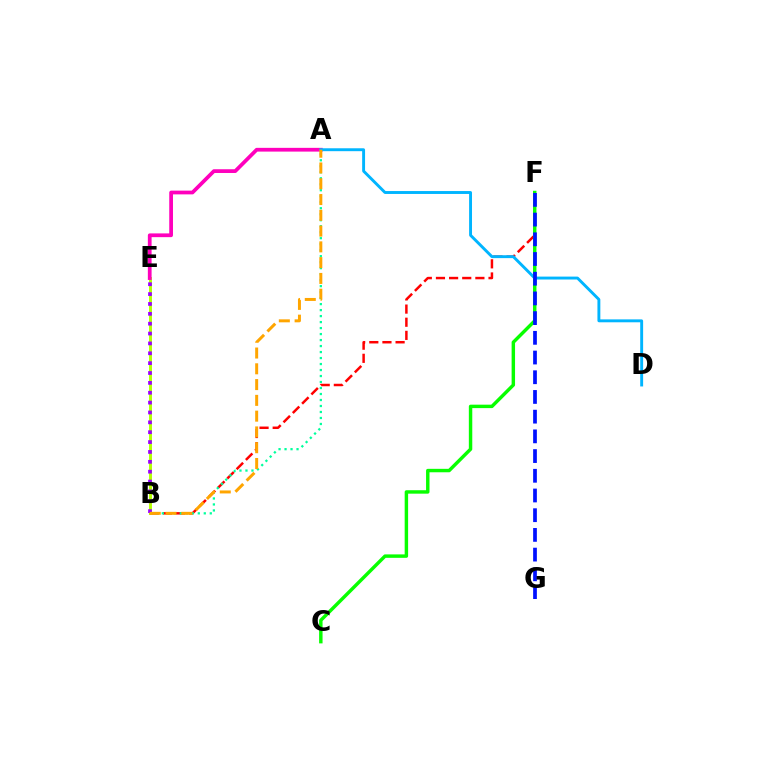{('B', 'F'): [{'color': '#ff0000', 'line_style': 'dashed', 'thickness': 1.79}], ('A', 'B'): [{'color': '#00ff9d', 'line_style': 'dotted', 'thickness': 1.63}, {'color': '#ffa500', 'line_style': 'dashed', 'thickness': 2.14}], ('B', 'E'): [{'color': '#b3ff00', 'line_style': 'solid', 'thickness': 2.1}, {'color': '#9b00ff', 'line_style': 'dotted', 'thickness': 2.68}], ('A', 'E'): [{'color': '#ff00bd', 'line_style': 'solid', 'thickness': 2.7}], ('A', 'D'): [{'color': '#00b5ff', 'line_style': 'solid', 'thickness': 2.09}], ('C', 'F'): [{'color': '#08ff00', 'line_style': 'solid', 'thickness': 2.48}], ('F', 'G'): [{'color': '#0010ff', 'line_style': 'dashed', 'thickness': 2.68}]}